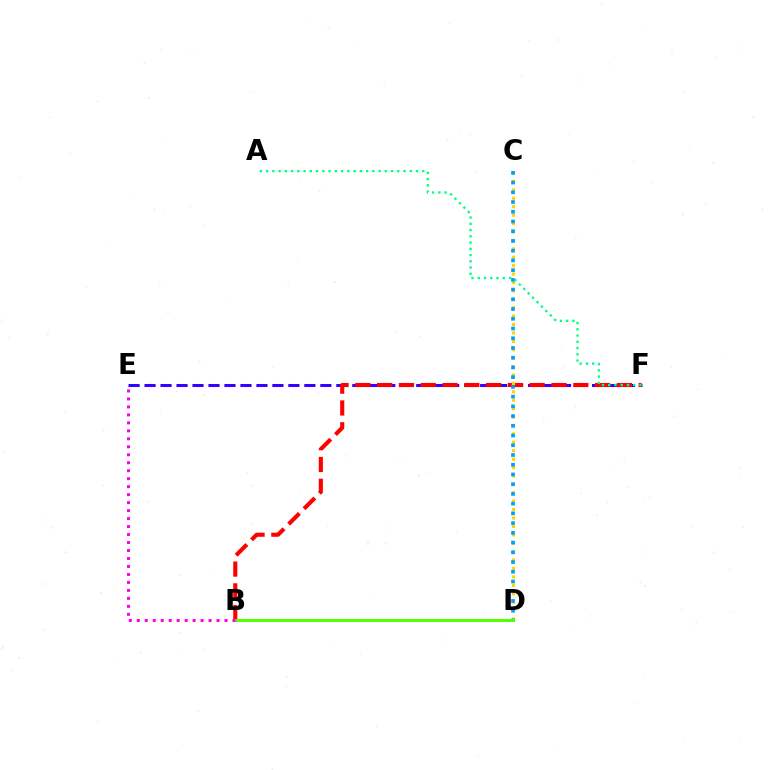{('E', 'F'): [{'color': '#3700ff', 'line_style': 'dashed', 'thickness': 2.17}], ('B', 'F'): [{'color': '#ff0000', 'line_style': 'dashed', 'thickness': 2.96}], ('C', 'D'): [{'color': '#ffd500', 'line_style': 'dotted', 'thickness': 2.29}, {'color': '#009eff', 'line_style': 'dotted', 'thickness': 2.64}], ('B', 'D'): [{'color': '#4fff00', 'line_style': 'solid', 'thickness': 2.1}], ('B', 'E'): [{'color': '#ff00ed', 'line_style': 'dotted', 'thickness': 2.17}], ('A', 'F'): [{'color': '#00ff86', 'line_style': 'dotted', 'thickness': 1.7}]}